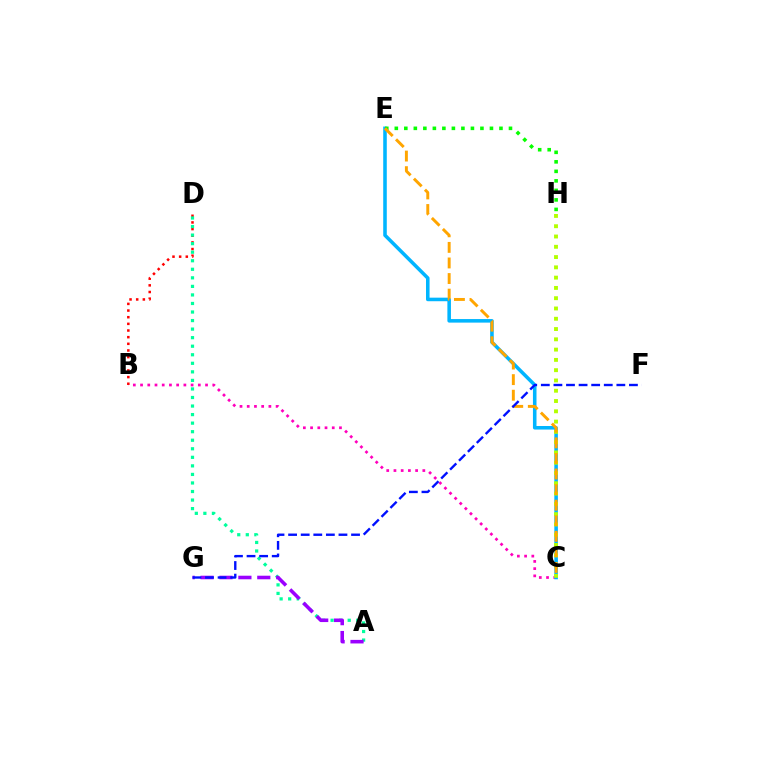{('B', 'D'): [{'color': '#ff0000', 'line_style': 'dotted', 'thickness': 1.81}], ('A', 'D'): [{'color': '#00ff9d', 'line_style': 'dotted', 'thickness': 2.32}], ('B', 'C'): [{'color': '#ff00bd', 'line_style': 'dotted', 'thickness': 1.96}], ('A', 'G'): [{'color': '#9b00ff', 'line_style': 'dashed', 'thickness': 2.57}], ('C', 'E'): [{'color': '#00b5ff', 'line_style': 'solid', 'thickness': 2.56}, {'color': '#ffa500', 'line_style': 'dashed', 'thickness': 2.12}], ('C', 'H'): [{'color': '#b3ff00', 'line_style': 'dotted', 'thickness': 2.79}], ('E', 'H'): [{'color': '#08ff00', 'line_style': 'dotted', 'thickness': 2.59}], ('F', 'G'): [{'color': '#0010ff', 'line_style': 'dashed', 'thickness': 1.71}]}